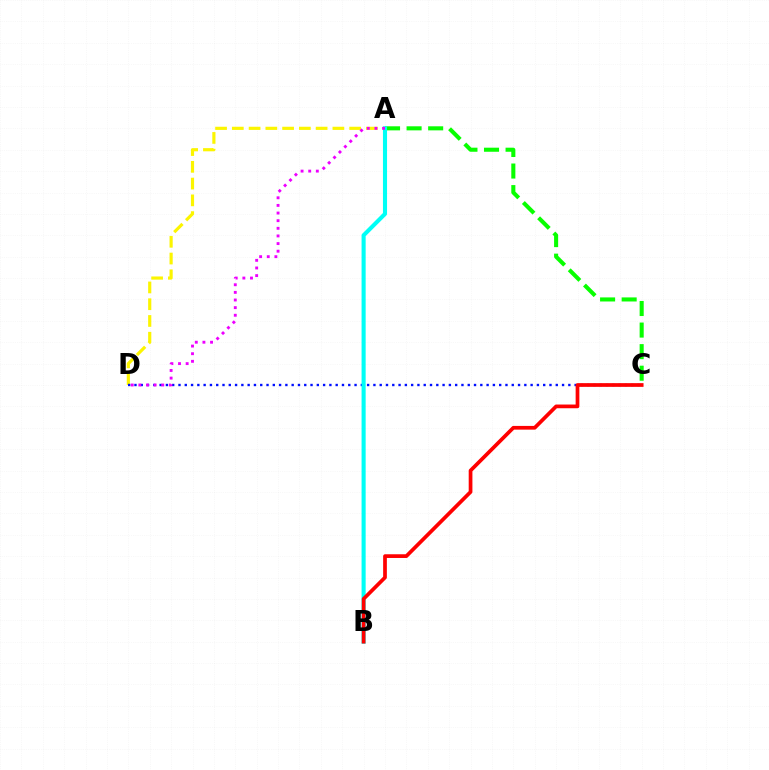{('A', 'D'): [{'color': '#fcf500', 'line_style': 'dashed', 'thickness': 2.28}, {'color': '#ee00ff', 'line_style': 'dotted', 'thickness': 2.07}], ('C', 'D'): [{'color': '#0010ff', 'line_style': 'dotted', 'thickness': 1.71}], ('A', 'C'): [{'color': '#08ff00', 'line_style': 'dashed', 'thickness': 2.93}], ('A', 'B'): [{'color': '#00fff6', 'line_style': 'solid', 'thickness': 2.95}], ('B', 'C'): [{'color': '#ff0000', 'line_style': 'solid', 'thickness': 2.68}]}